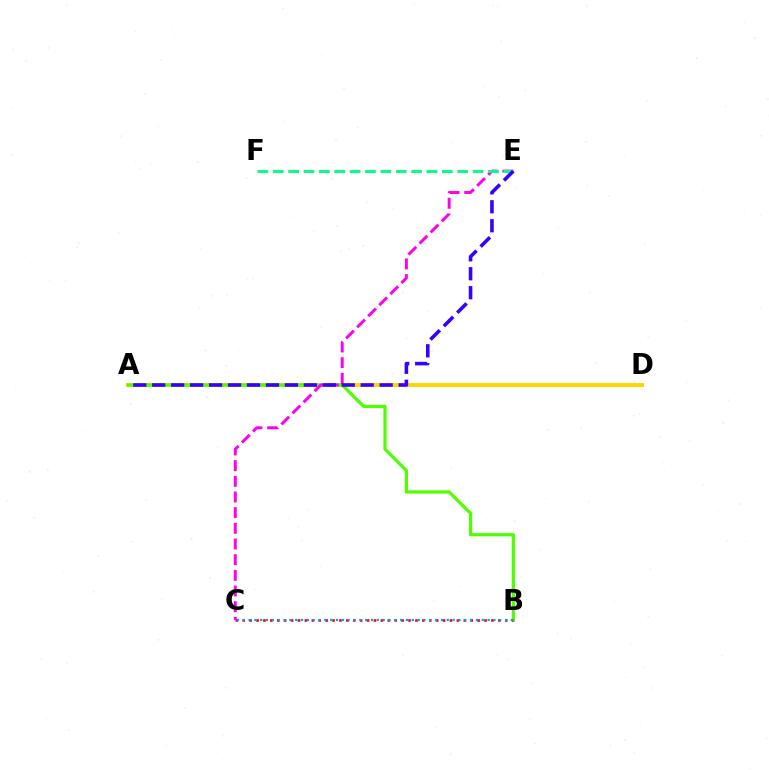{('A', 'D'): [{'color': '#ffd500', 'line_style': 'solid', 'thickness': 2.82}], ('A', 'B'): [{'color': '#4fff00', 'line_style': 'solid', 'thickness': 2.32}], ('B', 'C'): [{'color': '#ff0000', 'line_style': 'dotted', 'thickness': 1.88}, {'color': '#009eff', 'line_style': 'dotted', 'thickness': 1.58}], ('C', 'E'): [{'color': '#ff00ed', 'line_style': 'dashed', 'thickness': 2.13}], ('E', 'F'): [{'color': '#00ff86', 'line_style': 'dashed', 'thickness': 2.09}], ('A', 'E'): [{'color': '#3700ff', 'line_style': 'dashed', 'thickness': 2.57}]}